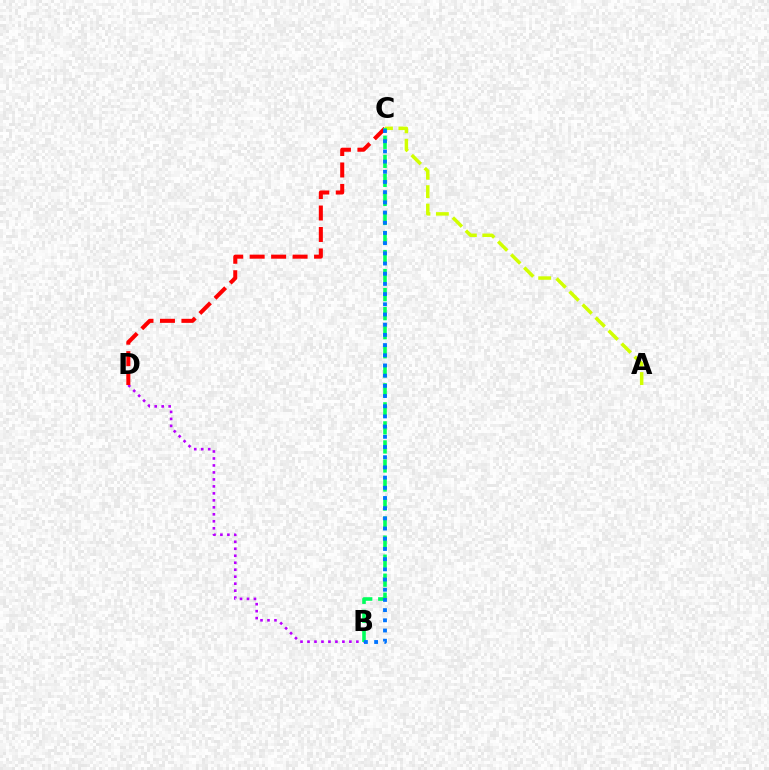{('B', 'D'): [{'color': '#b900ff', 'line_style': 'dotted', 'thickness': 1.9}], ('C', 'D'): [{'color': '#ff0000', 'line_style': 'dashed', 'thickness': 2.92}], ('A', 'C'): [{'color': '#d1ff00', 'line_style': 'dashed', 'thickness': 2.5}], ('B', 'C'): [{'color': '#00ff5c', 'line_style': 'dashed', 'thickness': 2.59}, {'color': '#0074ff', 'line_style': 'dotted', 'thickness': 2.77}]}